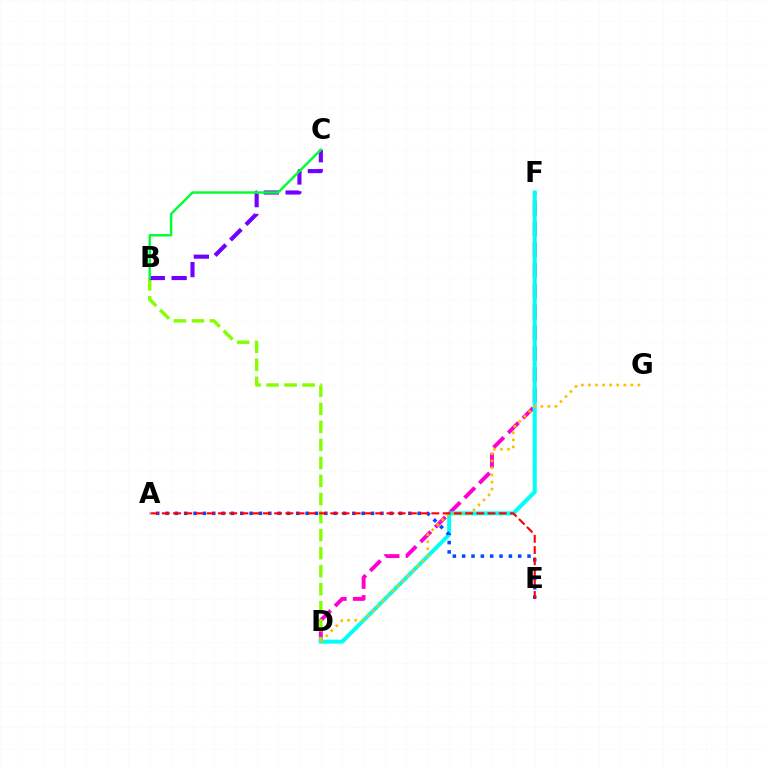{('D', 'F'): [{'color': '#ff00cf', 'line_style': 'dashed', 'thickness': 2.82}, {'color': '#00fff6', 'line_style': 'solid', 'thickness': 2.9}], ('B', 'D'): [{'color': '#84ff00', 'line_style': 'dashed', 'thickness': 2.45}], ('B', 'C'): [{'color': '#7200ff', 'line_style': 'dashed', 'thickness': 2.96}, {'color': '#00ff39', 'line_style': 'solid', 'thickness': 1.76}], ('D', 'G'): [{'color': '#ffbd00', 'line_style': 'dotted', 'thickness': 1.92}], ('A', 'E'): [{'color': '#004bff', 'line_style': 'dotted', 'thickness': 2.54}, {'color': '#ff0000', 'line_style': 'dashed', 'thickness': 1.53}]}